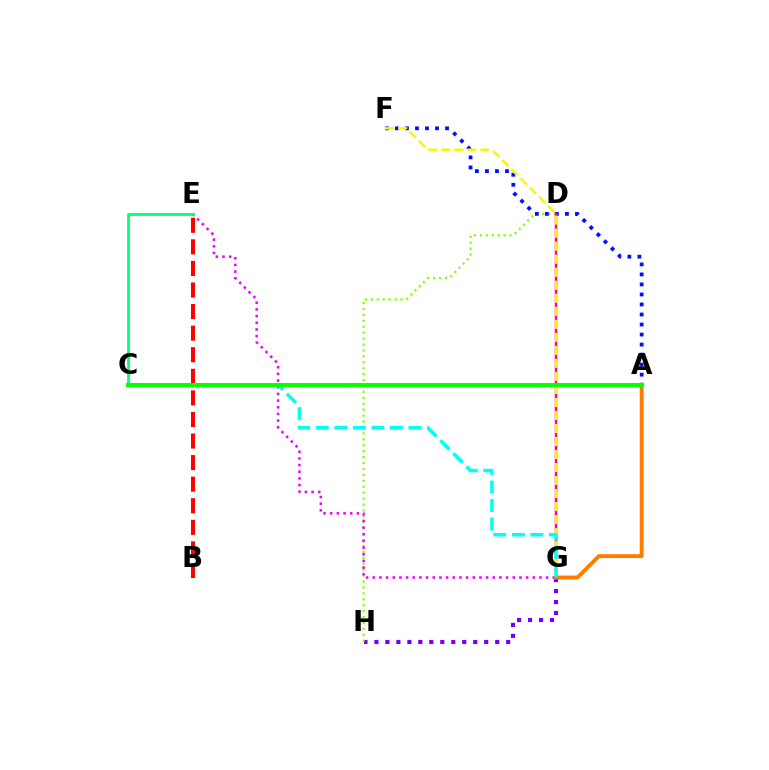{('G', 'H'): [{'color': '#7200ff', 'line_style': 'dotted', 'thickness': 2.98}], ('A', 'C'): [{'color': '#008cff', 'line_style': 'dotted', 'thickness': 2.59}, {'color': '#08ff00', 'line_style': 'solid', 'thickness': 2.84}], ('D', 'H'): [{'color': '#84ff00', 'line_style': 'dotted', 'thickness': 1.61}], ('E', 'G'): [{'color': '#ee00ff', 'line_style': 'dotted', 'thickness': 1.81}], ('A', 'F'): [{'color': '#0010ff', 'line_style': 'dotted', 'thickness': 2.72}], ('D', 'G'): [{'color': '#ff0094', 'line_style': 'solid', 'thickness': 1.78}], ('F', 'G'): [{'color': '#fcf500', 'line_style': 'dashed', 'thickness': 1.77}], ('A', 'G'): [{'color': '#ff7c00', 'line_style': 'solid', 'thickness': 2.79}], ('B', 'E'): [{'color': '#ff0000', 'line_style': 'dashed', 'thickness': 2.93}], ('C', 'E'): [{'color': '#00ff74', 'line_style': 'solid', 'thickness': 1.98}], ('C', 'G'): [{'color': '#00fff6', 'line_style': 'dashed', 'thickness': 2.52}]}